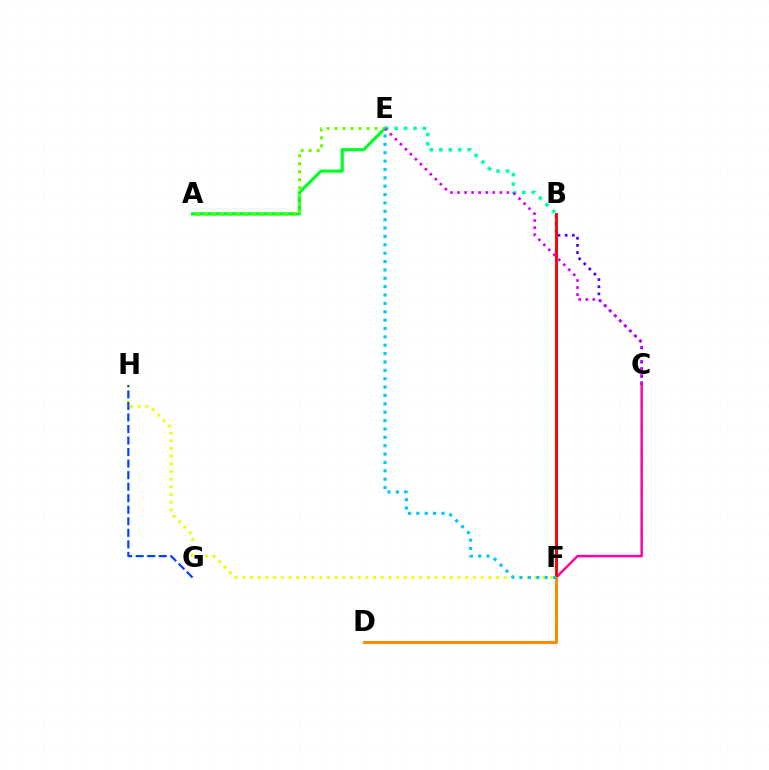{('F', 'H'): [{'color': '#eeff00', 'line_style': 'dotted', 'thickness': 2.09}], ('A', 'E'): [{'color': '#00ff27', 'line_style': 'solid', 'thickness': 2.3}, {'color': '#66ff00', 'line_style': 'dotted', 'thickness': 2.17}], ('G', 'H'): [{'color': '#003fff', 'line_style': 'dashed', 'thickness': 1.57}], ('B', 'C'): [{'color': '#4f00ff', 'line_style': 'dotted', 'thickness': 1.95}], ('C', 'F'): [{'color': '#ff00a0', 'line_style': 'solid', 'thickness': 1.78}], ('B', 'F'): [{'color': '#ff0000', 'line_style': 'solid', 'thickness': 2.1}], ('B', 'E'): [{'color': '#00ffaf', 'line_style': 'dotted', 'thickness': 2.56}], ('C', 'E'): [{'color': '#d600ff', 'line_style': 'dotted', 'thickness': 1.92}], ('D', 'F'): [{'color': '#ff8800', 'line_style': 'solid', 'thickness': 2.13}], ('E', 'F'): [{'color': '#00c7ff', 'line_style': 'dotted', 'thickness': 2.27}]}